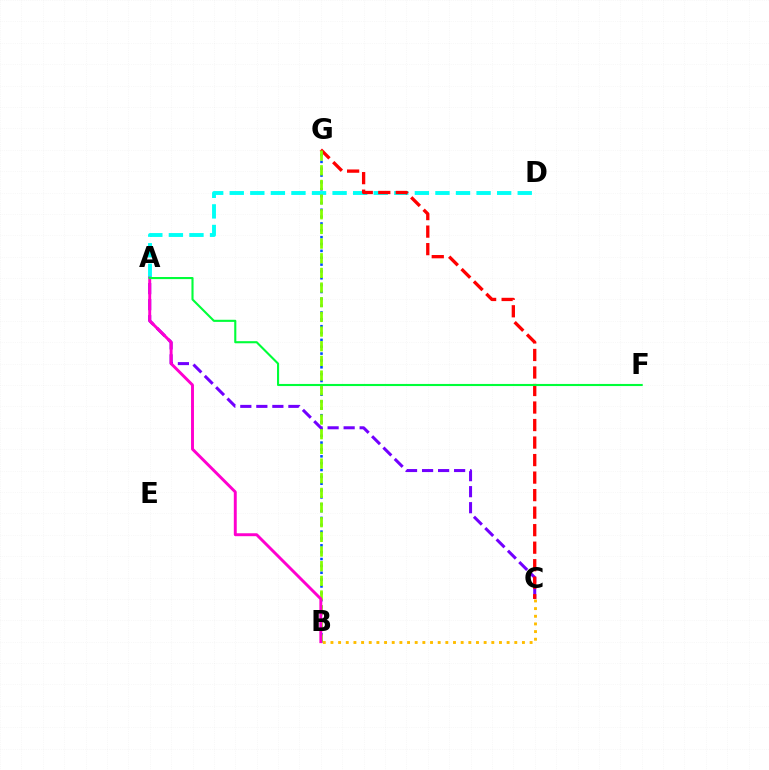{('A', 'D'): [{'color': '#00fff6', 'line_style': 'dashed', 'thickness': 2.79}], ('B', 'G'): [{'color': '#004bff', 'line_style': 'dotted', 'thickness': 1.86}, {'color': '#84ff00', 'line_style': 'dashed', 'thickness': 1.99}], ('A', 'C'): [{'color': '#7200ff', 'line_style': 'dashed', 'thickness': 2.18}], ('C', 'G'): [{'color': '#ff0000', 'line_style': 'dashed', 'thickness': 2.38}], ('B', 'C'): [{'color': '#ffbd00', 'line_style': 'dotted', 'thickness': 2.08}], ('A', 'B'): [{'color': '#ff00cf', 'line_style': 'solid', 'thickness': 2.11}], ('A', 'F'): [{'color': '#00ff39', 'line_style': 'solid', 'thickness': 1.52}]}